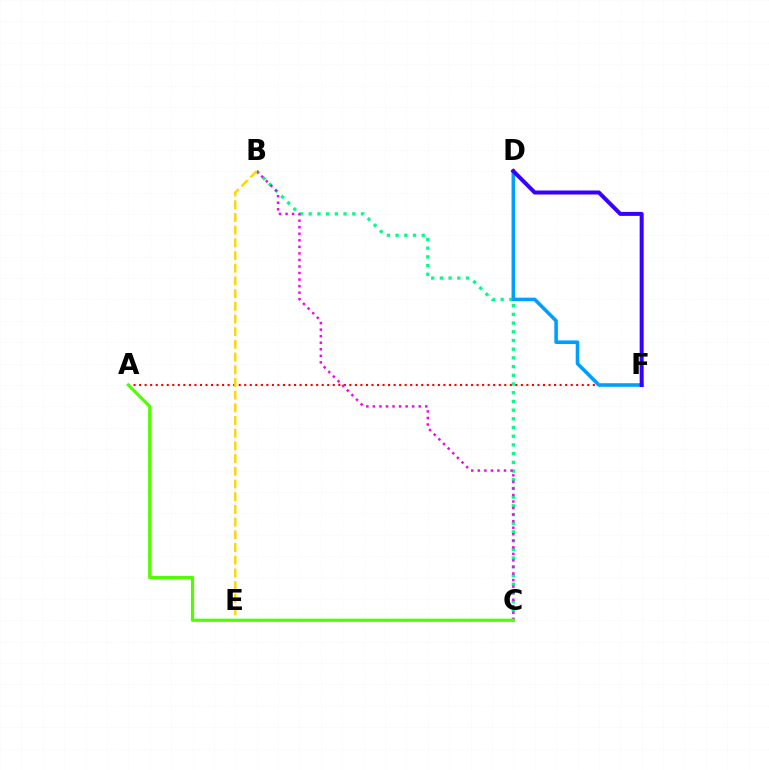{('B', 'C'): [{'color': '#00ff86', 'line_style': 'dotted', 'thickness': 2.36}, {'color': '#ff00ed', 'line_style': 'dotted', 'thickness': 1.78}], ('A', 'F'): [{'color': '#ff0000', 'line_style': 'dotted', 'thickness': 1.5}], ('B', 'E'): [{'color': '#ffd500', 'line_style': 'dashed', 'thickness': 1.72}], ('D', 'F'): [{'color': '#009eff', 'line_style': 'solid', 'thickness': 2.57}, {'color': '#3700ff', 'line_style': 'solid', 'thickness': 2.88}], ('A', 'C'): [{'color': '#4fff00', 'line_style': 'solid', 'thickness': 2.3}]}